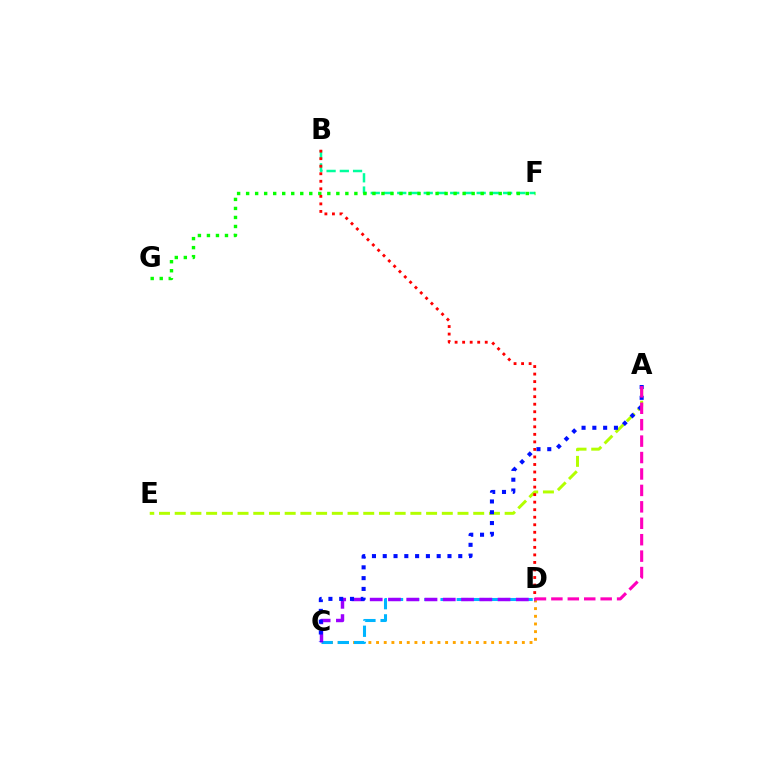{('B', 'F'): [{'color': '#00ff9d', 'line_style': 'dashed', 'thickness': 1.8}], ('A', 'E'): [{'color': '#b3ff00', 'line_style': 'dashed', 'thickness': 2.13}], ('C', 'D'): [{'color': '#ffa500', 'line_style': 'dotted', 'thickness': 2.08}, {'color': '#00b5ff', 'line_style': 'dashed', 'thickness': 2.2}, {'color': '#9b00ff', 'line_style': 'dashed', 'thickness': 2.48}], ('F', 'G'): [{'color': '#08ff00', 'line_style': 'dotted', 'thickness': 2.45}], ('A', 'C'): [{'color': '#0010ff', 'line_style': 'dotted', 'thickness': 2.93}], ('A', 'D'): [{'color': '#ff00bd', 'line_style': 'dashed', 'thickness': 2.23}], ('B', 'D'): [{'color': '#ff0000', 'line_style': 'dotted', 'thickness': 2.05}]}